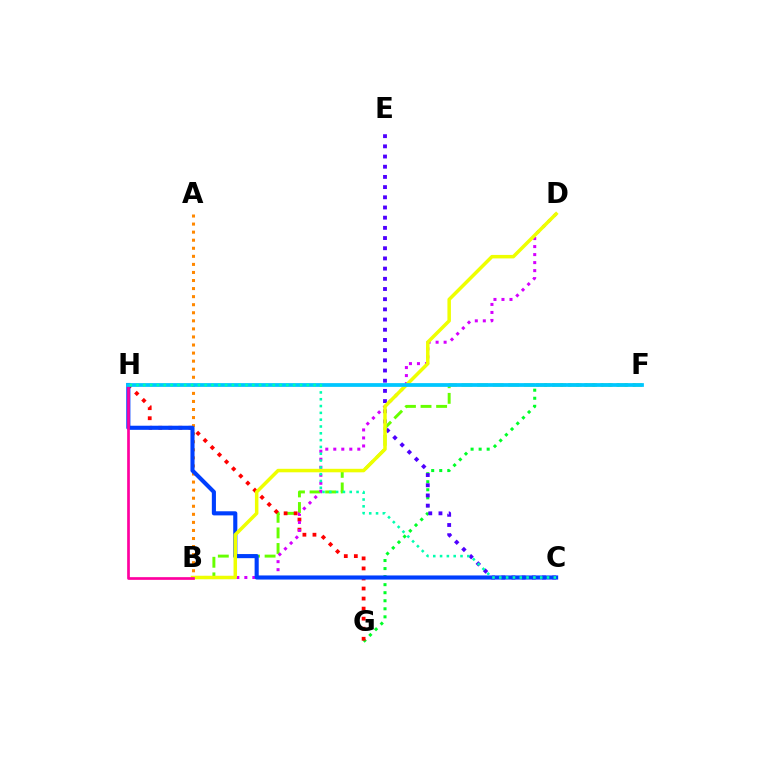{('F', 'G'): [{'color': '#00ff27', 'line_style': 'dotted', 'thickness': 2.19}], ('B', 'F'): [{'color': '#66ff00', 'line_style': 'dashed', 'thickness': 2.12}], ('G', 'H'): [{'color': '#ff0000', 'line_style': 'dotted', 'thickness': 2.73}], ('C', 'E'): [{'color': '#4f00ff', 'line_style': 'dotted', 'thickness': 2.77}], ('A', 'B'): [{'color': '#ff8800', 'line_style': 'dotted', 'thickness': 2.19}], ('B', 'D'): [{'color': '#d600ff', 'line_style': 'dotted', 'thickness': 2.18}, {'color': '#eeff00', 'line_style': 'solid', 'thickness': 2.52}], ('C', 'H'): [{'color': '#003fff', 'line_style': 'solid', 'thickness': 2.96}, {'color': '#00ffaf', 'line_style': 'dotted', 'thickness': 1.85}], ('B', 'H'): [{'color': '#ff00a0', 'line_style': 'solid', 'thickness': 1.94}], ('F', 'H'): [{'color': '#00c7ff', 'line_style': 'solid', 'thickness': 2.7}]}